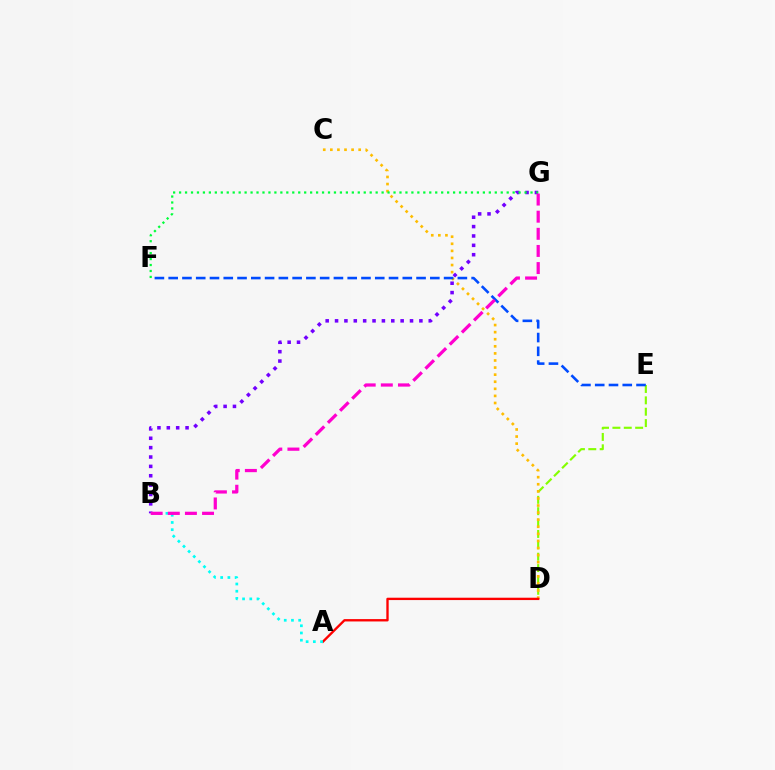{('B', 'G'): [{'color': '#7200ff', 'line_style': 'dotted', 'thickness': 2.55}, {'color': '#ff00cf', 'line_style': 'dashed', 'thickness': 2.33}], ('D', 'E'): [{'color': '#84ff00', 'line_style': 'dashed', 'thickness': 1.55}], ('C', 'D'): [{'color': '#ffbd00', 'line_style': 'dotted', 'thickness': 1.92}], ('E', 'F'): [{'color': '#004bff', 'line_style': 'dashed', 'thickness': 1.87}], ('A', 'D'): [{'color': '#ff0000', 'line_style': 'solid', 'thickness': 1.69}], ('A', 'B'): [{'color': '#00fff6', 'line_style': 'dotted', 'thickness': 1.96}], ('F', 'G'): [{'color': '#00ff39', 'line_style': 'dotted', 'thickness': 1.62}]}